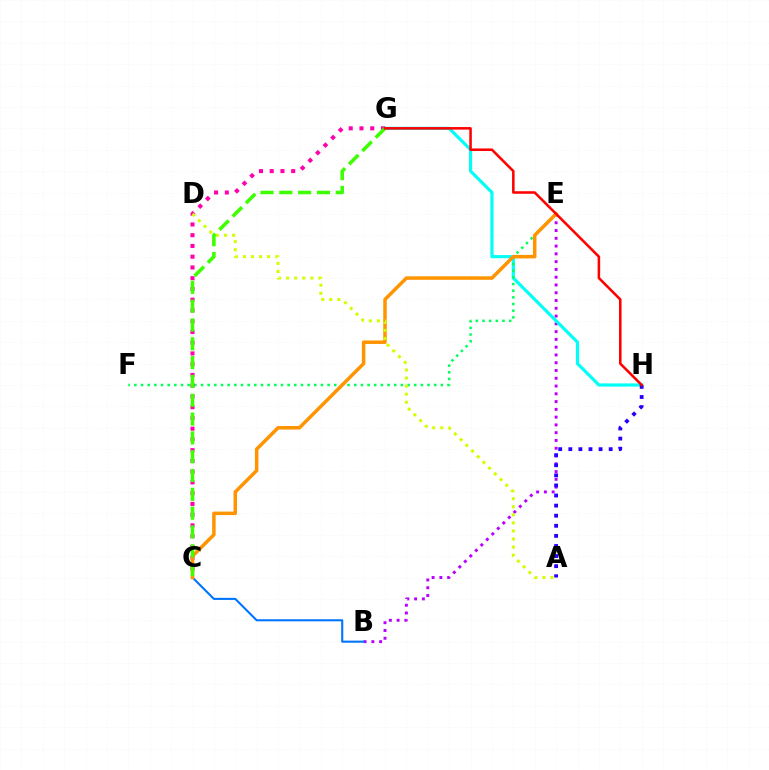{('B', 'E'): [{'color': '#b900ff', 'line_style': 'dotted', 'thickness': 2.11}], ('G', 'H'): [{'color': '#00fff6', 'line_style': 'solid', 'thickness': 2.28}, {'color': '#ff0000', 'line_style': 'solid', 'thickness': 1.84}], ('A', 'H'): [{'color': '#2500ff', 'line_style': 'dotted', 'thickness': 2.74}], ('E', 'F'): [{'color': '#00ff5c', 'line_style': 'dotted', 'thickness': 1.81}], ('C', 'G'): [{'color': '#ff00ac', 'line_style': 'dotted', 'thickness': 2.92}, {'color': '#3dff00', 'line_style': 'dashed', 'thickness': 2.56}], ('B', 'C'): [{'color': '#0074ff', 'line_style': 'solid', 'thickness': 1.5}], ('C', 'E'): [{'color': '#ff9400', 'line_style': 'solid', 'thickness': 2.52}], ('A', 'D'): [{'color': '#d1ff00', 'line_style': 'dotted', 'thickness': 2.19}]}